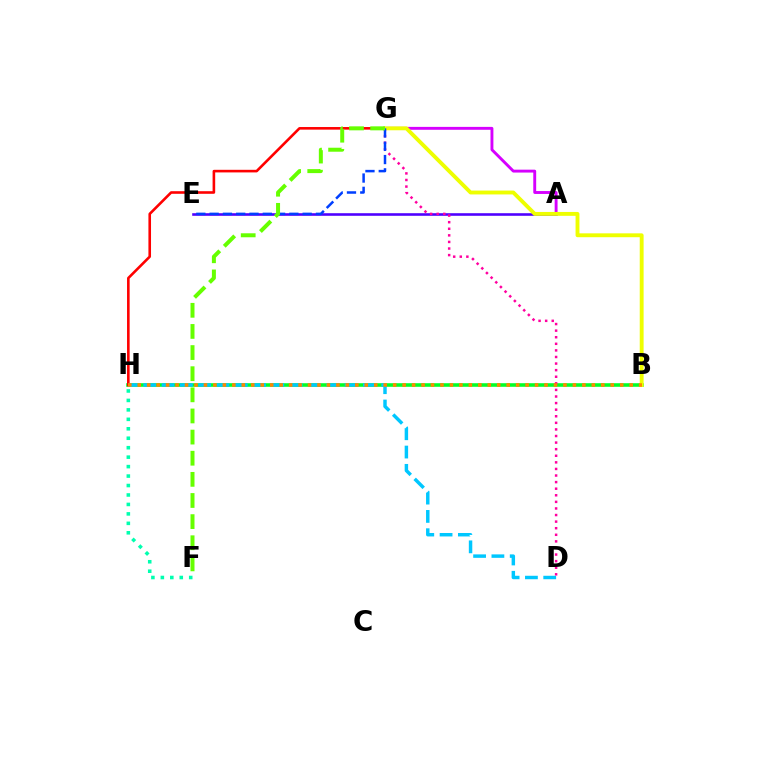{('B', 'H'): [{'color': '#00ff27', 'line_style': 'solid', 'thickness': 2.58}, {'color': '#ff8800', 'line_style': 'dotted', 'thickness': 2.57}], ('G', 'H'): [{'color': '#ff0000', 'line_style': 'solid', 'thickness': 1.87}], ('A', 'G'): [{'color': '#d600ff', 'line_style': 'solid', 'thickness': 2.08}], ('A', 'E'): [{'color': '#4f00ff', 'line_style': 'solid', 'thickness': 1.87}], ('D', 'H'): [{'color': '#00c7ff', 'line_style': 'dashed', 'thickness': 2.49}], ('D', 'G'): [{'color': '#ff00a0', 'line_style': 'dotted', 'thickness': 1.79}], ('F', 'H'): [{'color': '#00ffaf', 'line_style': 'dotted', 'thickness': 2.57}], ('B', 'G'): [{'color': '#eeff00', 'line_style': 'solid', 'thickness': 2.79}], ('E', 'G'): [{'color': '#003fff', 'line_style': 'dashed', 'thickness': 1.81}], ('F', 'G'): [{'color': '#66ff00', 'line_style': 'dashed', 'thickness': 2.87}]}